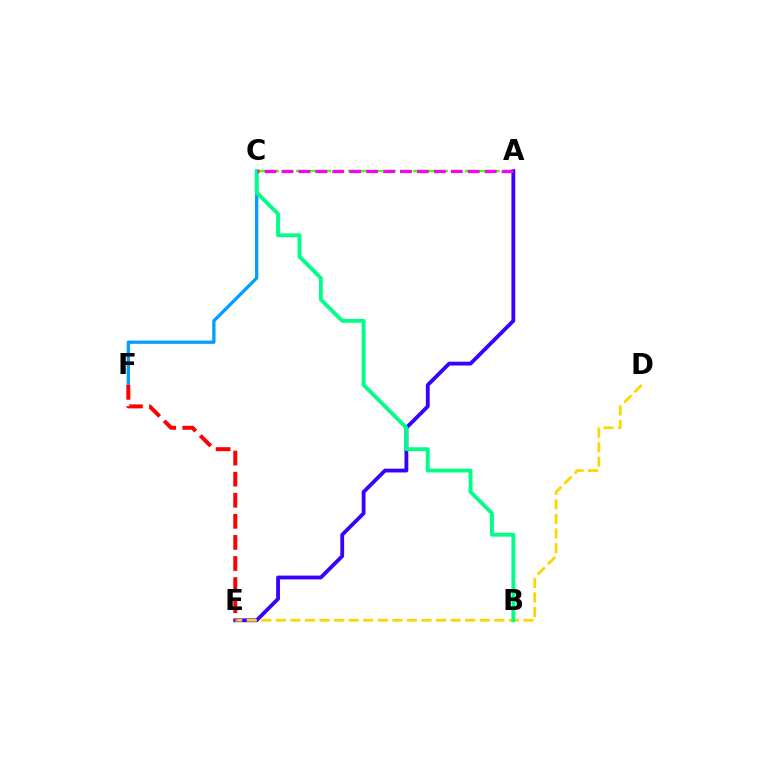{('A', 'E'): [{'color': '#3700ff', 'line_style': 'solid', 'thickness': 2.74}], ('D', 'E'): [{'color': '#ffd500', 'line_style': 'dashed', 'thickness': 1.98}], ('C', 'F'): [{'color': '#009eff', 'line_style': 'solid', 'thickness': 2.35}], ('A', 'C'): [{'color': '#4fff00', 'line_style': 'dashed', 'thickness': 1.76}, {'color': '#ff00ed', 'line_style': 'dashed', 'thickness': 2.3}], ('B', 'C'): [{'color': '#00ff86', 'line_style': 'solid', 'thickness': 2.78}], ('E', 'F'): [{'color': '#ff0000', 'line_style': 'dashed', 'thickness': 2.86}]}